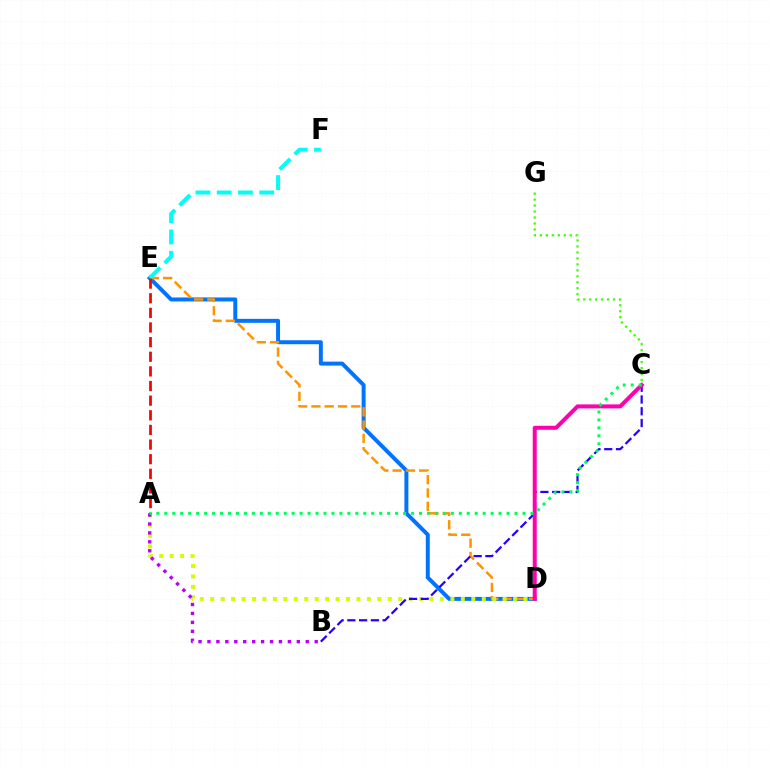{('D', 'E'): [{'color': '#0074ff', 'line_style': 'solid', 'thickness': 2.85}, {'color': '#ff9400', 'line_style': 'dashed', 'thickness': 1.8}], ('A', 'D'): [{'color': '#d1ff00', 'line_style': 'dotted', 'thickness': 2.84}], ('E', 'F'): [{'color': '#00fff6', 'line_style': 'dashed', 'thickness': 2.89}], ('A', 'B'): [{'color': '#b900ff', 'line_style': 'dotted', 'thickness': 2.43}], ('A', 'E'): [{'color': '#ff0000', 'line_style': 'dashed', 'thickness': 1.99}], ('B', 'C'): [{'color': '#2500ff', 'line_style': 'dashed', 'thickness': 1.6}], ('C', 'G'): [{'color': '#3dff00', 'line_style': 'dotted', 'thickness': 1.62}], ('C', 'D'): [{'color': '#ff00ac', 'line_style': 'solid', 'thickness': 2.87}], ('A', 'C'): [{'color': '#00ff5c', 'line_style': 'dotted', 'thickness': 2.16}]}